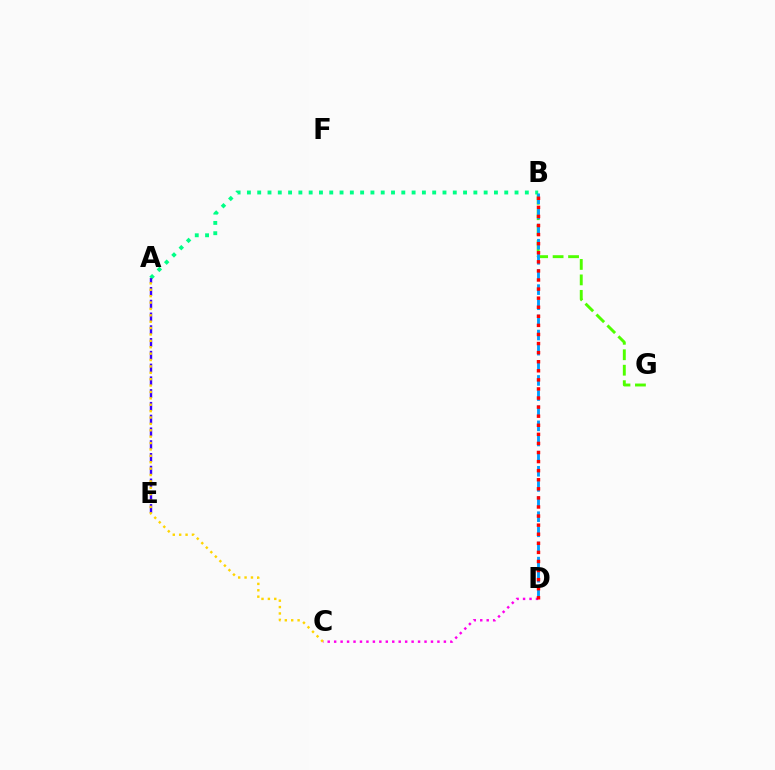{('A', 'B'): [{'color': '#00ff86', 'line_style': 'dotted', 'thickness': 2.8}], ('C', 'D'): [{'color': '#ff00ed', 'line_style': 'dotted', 'thickness': 1.75}], ('A', 'E'): [{'color': '#3700ff', 'line_style': 'dashed', 'thickness': 1.74}], ('B', 'G'): [{'color': '#4fff00', 'line_style': 'dashed', 'thickness': 2.1}], ('B', 'D'): [{'color': '#009eff', 'line_style': 'dashed', 'thickness': 2.06}, {'color': '#ff0000', 'line_style': 'dotted', 'thickness': 2.47}], ('A', 'C'): [{'color': '#ffd500', 'line_style': 'dotted', 'thickness': 1.74}]}